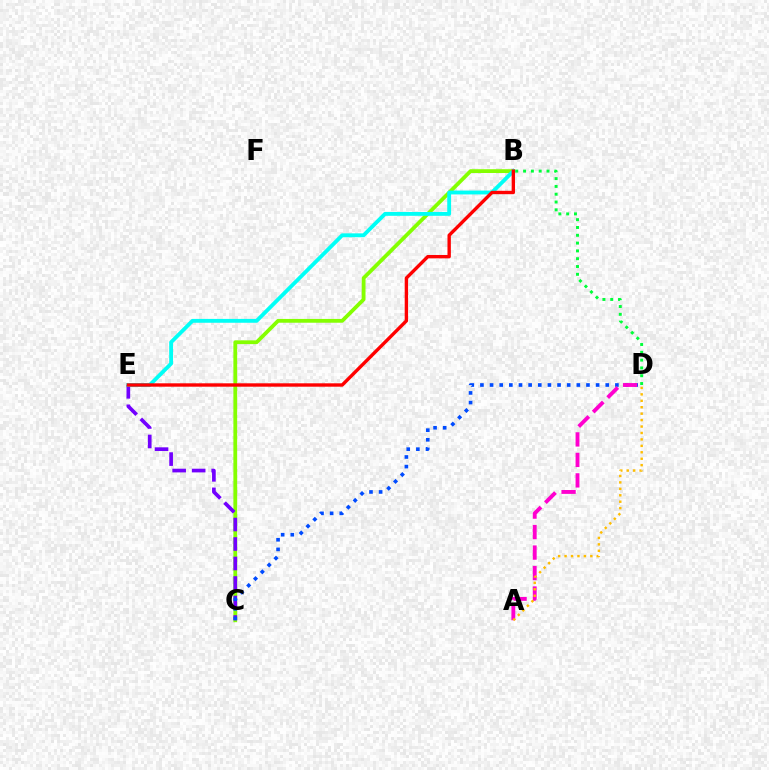{('B', 'C'): [{'color': '#84ff00', 'line_style': 'solid', 'thickness': 2.73}], ('C', 'E'): [{'color': '#7200ff', 'line_style': 'dashed', 'thickness': 2.65}], ('C', 'D'): [{'color': '#004bff', 'line_style': 'dotted', 'thickness': 2.62}], ('B', 'E'): [{'color': '#00fff6', 'line_style': 'solid', 'thickness': 2.77}, {'color': '#ff0000', 'line_style': 'solid', 'thickness': 2.43}], ('A', 'D'): [{'color': '#ff00cf', 'line_style': 'dashed', 'thickness': 2.78}, {'color': '#ffbd00', 'line_style': 'dotted', 'thickness': 1.75}], ('B', 'D'): [{'color': '#00ff39', 'line_style': 'dotted', 'thickness': 2.12}]}